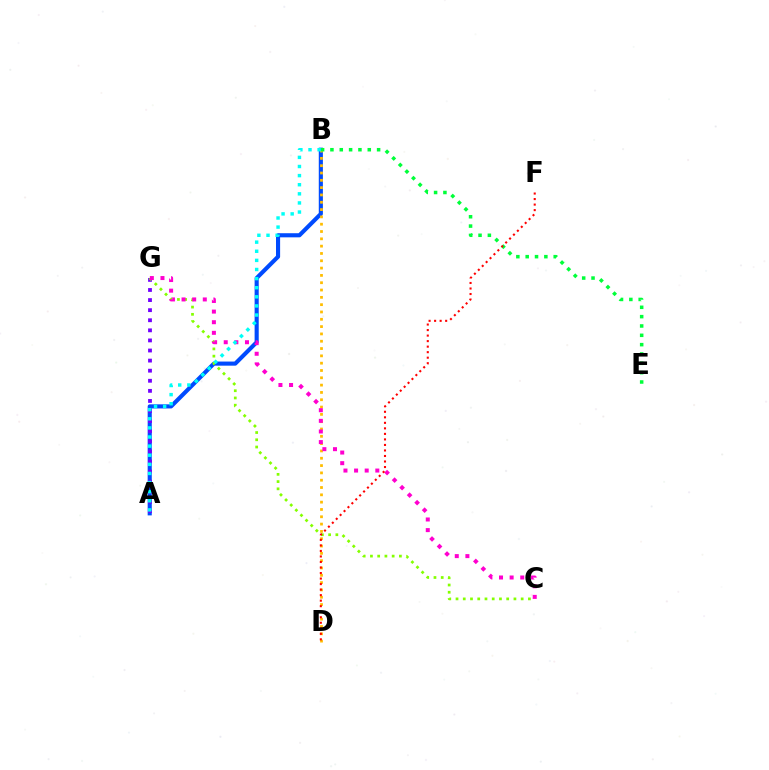{('A', 'B'): [{'color': '#004bff', 'line_style': 'solid', 'thickness': 2.96}, {'color': '#00fff6', 'line_style': 'dotted', 'thickness': 2.48}], ('B', 'D'): [{'color': '#ffbd00', 'line_style': 'dotted', 'thickness': 1.99}], ('A', 'G'): [{'color': '#7200ff', 'line_style': 'dotted', 'thickness': 2.74}], ('C', 'G'): [{'color': '#84ff00', 'line_style': 'dotted', 'thickness': 1.97}, {'color': '#ff00cf', 'line_style': 'dotted', 'thickness': 2.89}], ('B', 'E'): [{'color': '#00ff39', 'line_style': 'dotted', 'thickness': 2.54}], ('D', 'F'): [{'color': '#ff0000', 'line_style': 'dotted', 'thickness': 1.5}]}